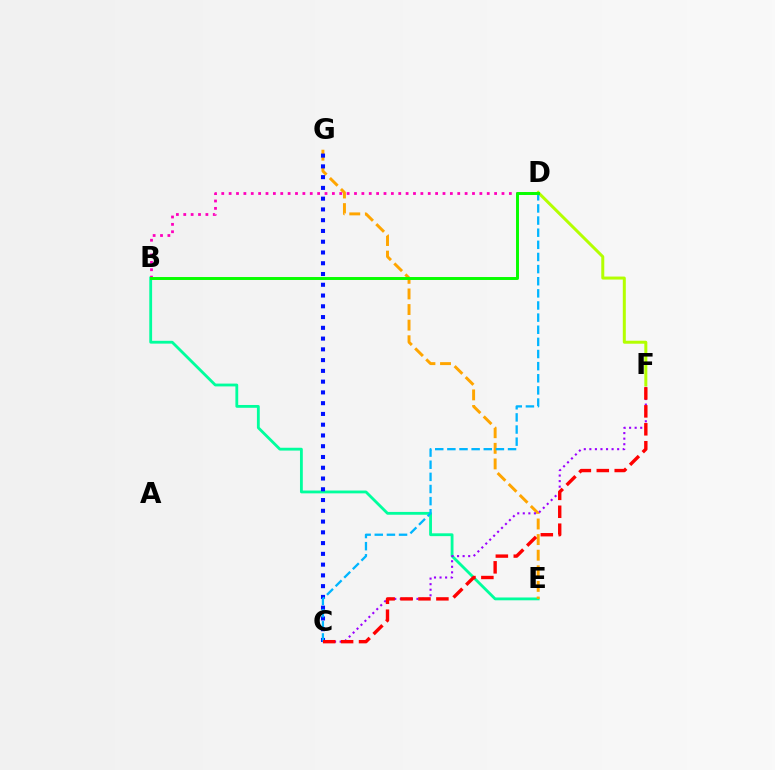{('B', 'E'): [{'color': '#00ff9d', 'line_style': 'solid', 'thickness': 2.03}], ('E', 'G'): [{'color': '#ffa500', 'line_style': 'dashed', 'thickness': 2.12}], ('C', 'G'): [{'color': '#0010ff', 'line_style': 'dotted', 'thickness': 2.92}], ('C', 'F'): [{'color': '#9b00ff', 'line_style': 'dotted', 'thickness': 1.51}, {'color': '#ff0000', 'line_style': 'dashed', 'thickness': 2.44}], ('D', 'F'): [{'color': '#b3ff00', 'line_style': 'solid', 'thickness': 2.16}], ('B', 'D'): [{'color': '#ff00bd', 'line_style': 'dotted', 'thickness': 2.0}, {'color': '#08ff00', 'line_style': 'solid', 'thickness': 2.13}], ('C', 'D'): [{'color': '#00b5ff', 'line_style': 'dashed', 'thickness': 1.65}]}